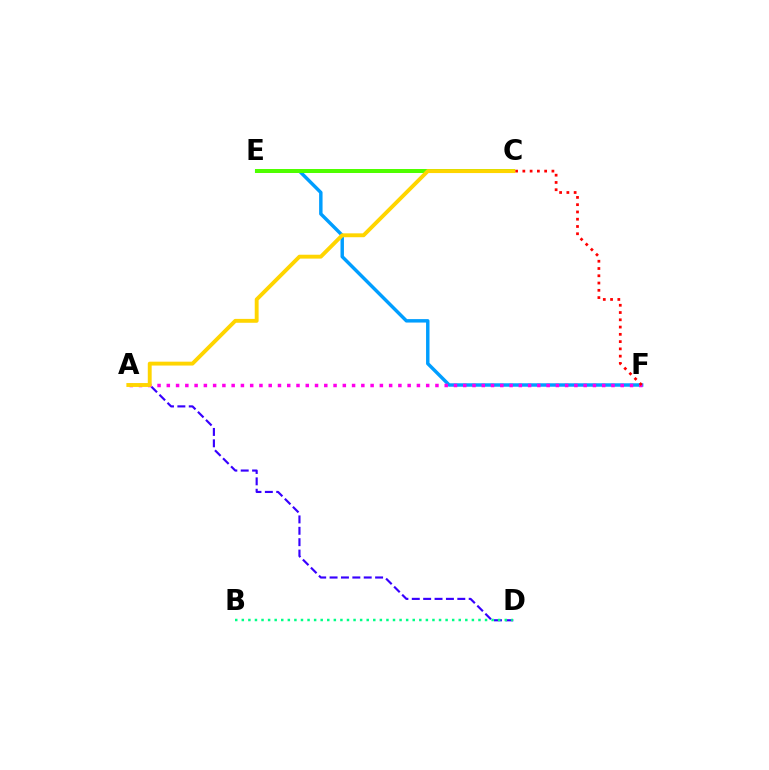{('A', 'D'): [{'color': '#3700ff', 'line_style': 'dashed', 'thickness': 1.55}], ('E', 'F'): [{'color': '#009eff', 'line_style': 'solid', 'thickness': 2.48}], ('A', 'F'): [{'color': '#ff00ed', 'line_style': 'dotted', 'thickness': 2.52}], ('C', 'E'): [{'color': '#4fff00', 'line_style': 'solid', 'thickness': 2.87}], ('B', 'D'): [{'color': '#00ff86', 'line_style': 'dotted', 'thickness': 1.79}], ('C', 'F'): [{'color': '#ff0000', 'line_style': 'dotted', 'thickness': 1.97}], ('A', 'C'): [{'color': '#ffd500', 'line_style': 'solid', 'thickness': 2.8}]}